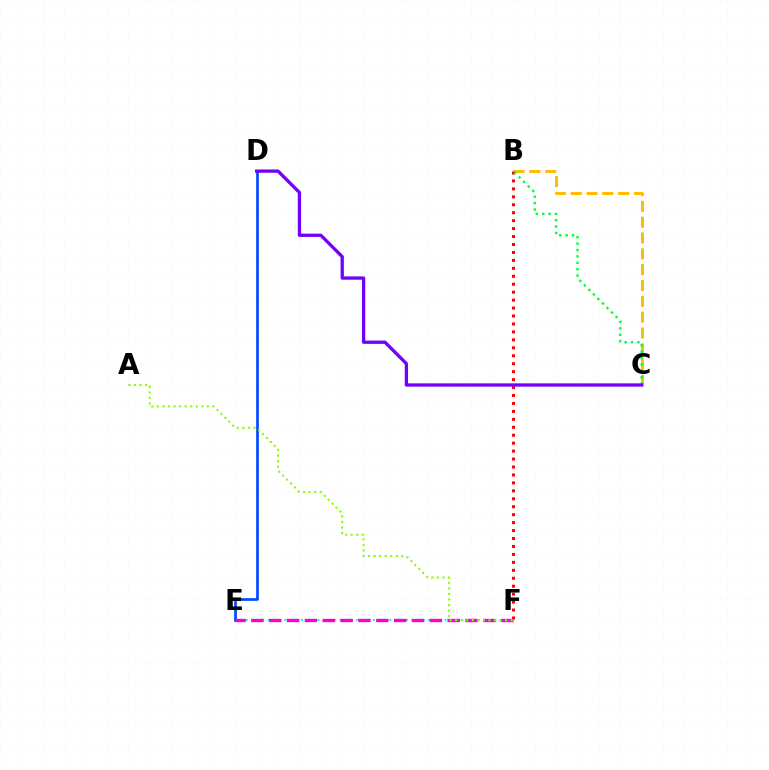{('B', 'C'): [{'color': '#ffbd00', 'line_style': 'dashed', 'thickness': 2.15}, {'color': '#00ff39', 'line_style': 'dotted', 'thickness': 1.74}], ('B', 'F'): [{'color': '#ff0000', 'line_style': 'dotted', 'thickness': 2.16}], ('E', 'F'): [{'color': '#00fff6', 'line_style': 'dotted', 'thickness': 1.5}, {'color': '#ff00cf', 'line_style': 'dashed', 'thickness': 2.42}], ('D', 'E'): [{'color': '#004bff', 'line_style': 'solid', 'thickness': 1.95}], ('A', 'F'): [{'color': '#84ff00', 'line_style': 'dotted', 'thickness': 1.51}], ('C', 'D'): [{'color': '#7200ff', 'line_style': 'solid', 'thickness': 2.37}]}